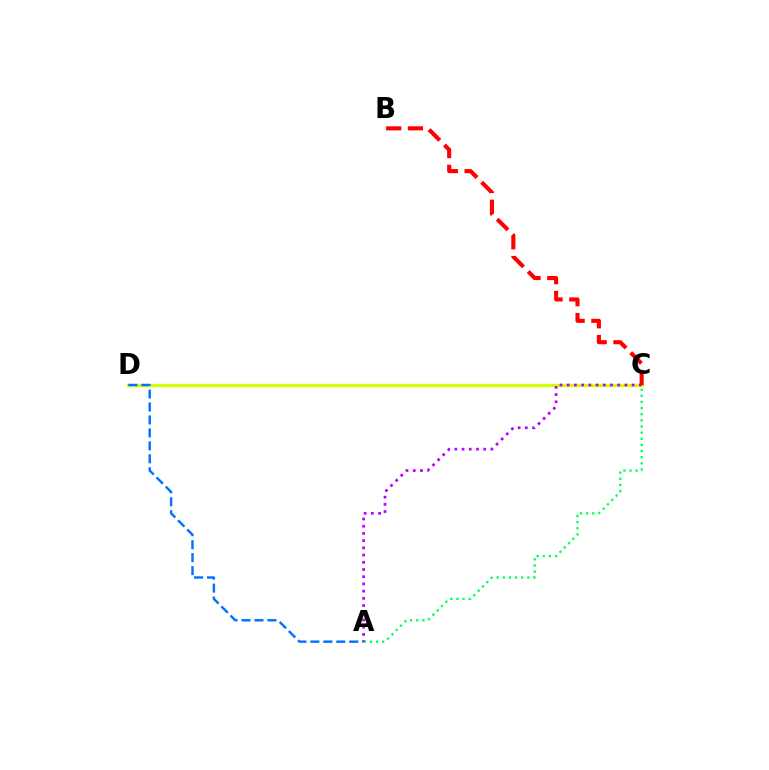{('C', 'D'): [{'color': '#d1ff00', 'line_style': 'solid', 'thickness': 2.35}], ('A', 'C'): [{'color': '#00ff5c', 'line_style': 'dotted', 'thickness': 1.67}, {'color': '#b900ff', 'line_style': 'dotted', 'thickness': 1.96}], ('A', 'D'): [{'color': '#0074ff', 'line_style': 'dashed', 'thickness': 1.76}], ('B', 'C'): [{'color': '#ff0000', 'line_style': 'dashed', 'thickness': 2.95}]}